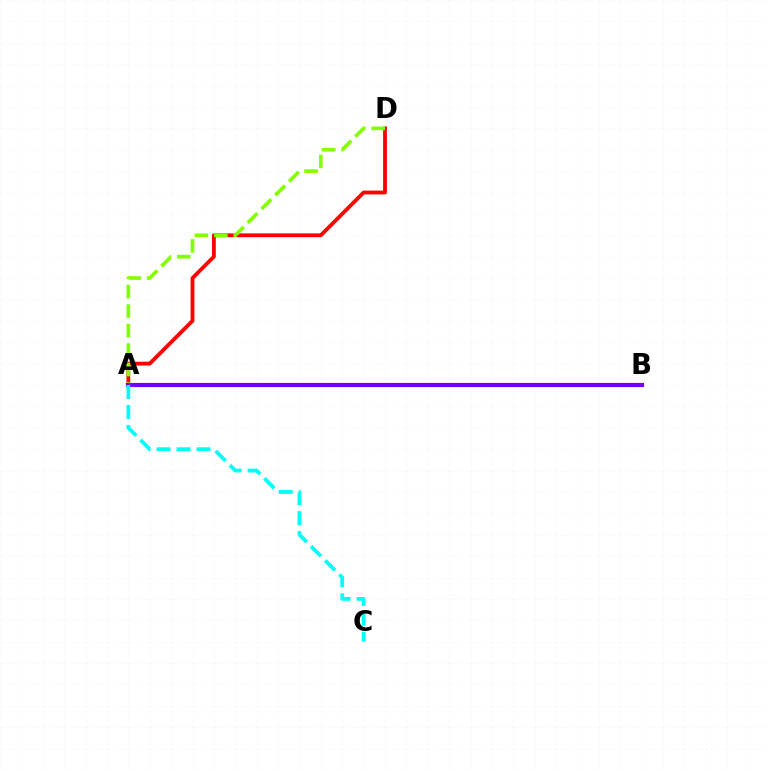{('A', 'D'): [{'color': '#ff0000', 'line_style': 'solid', 'thickness': 2.74}, {'color': '#84ff00', 'line_style': 'dashed', 'thickness': 2.65}], ('A', 'B'): [{'color': '#7200ff', 'line_style': 'solid', 'thickness': 3.0}], ('A', 'C'): [{'color': '#00fff6', 'line_style': 'dashed', 'thickness': 2.71}]}